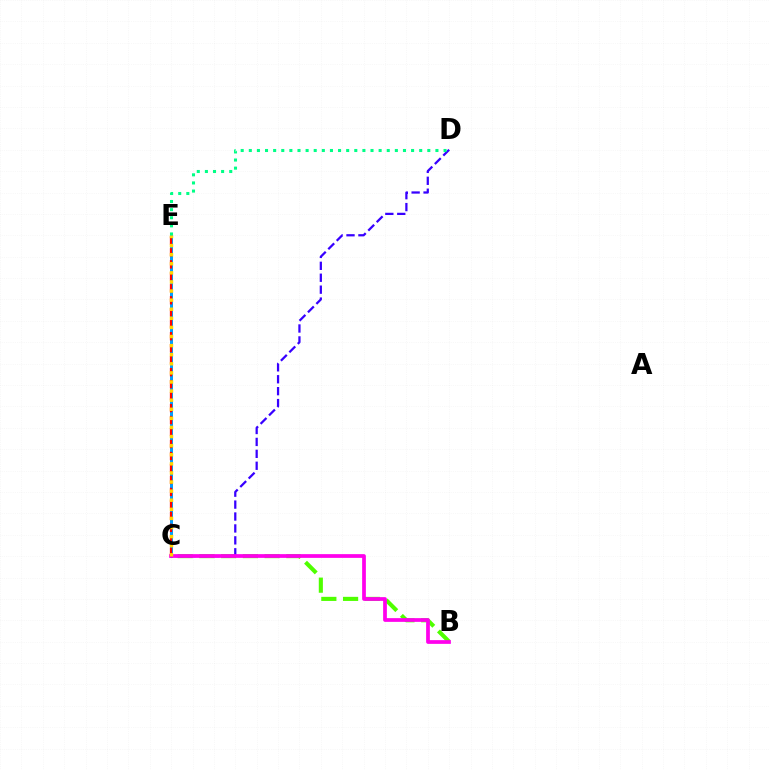{('C', 'E'): [{'color': '#009eff', 'line_style': 'solid', 'thickness': 2.15}, {'color': '#ff0000', 'line_style': 'dashed', 'thickness': 1.63}, {'color': '#ffd500', 'line_style': 'dotted', 'thickness': 2.47}], ('B', 'C'): [{'color': '#4fff00', 'line_style': 'dashed', 'thickness': 2.95}, {'color': '#ff00ed', 'line_style': 'solid', 'thickness': 2.69}], ('C', 'D'): [{'color': '#3700ff', 'line_style': 'dashed', 'thickness': 1.62}], ('D', 'E'): [{'color': '#00ff86', 'line_style': 'dotted', 'thickness': 2.2}]}